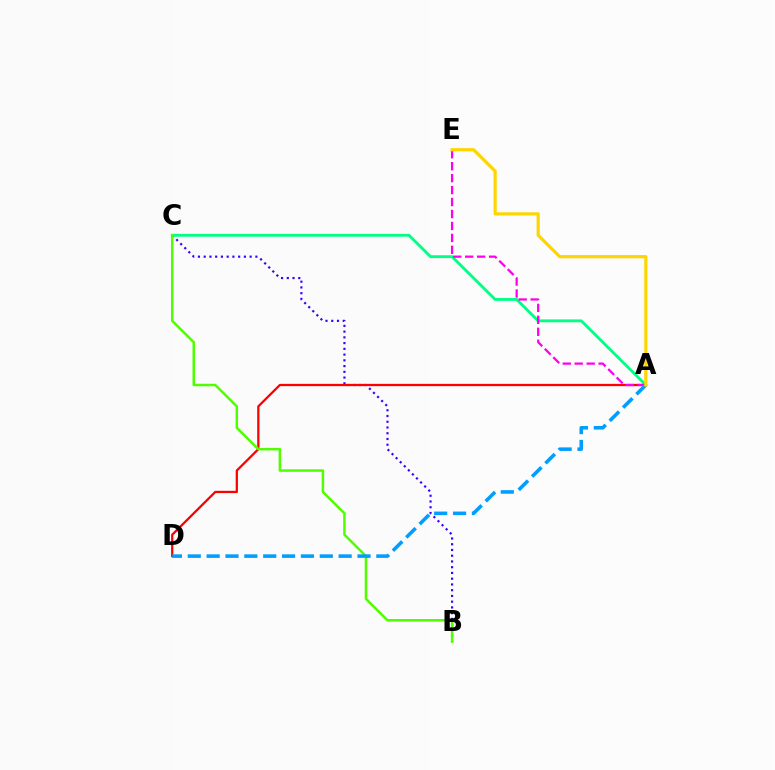{('B', 'C'): [{'color': '#3700ff', 'line_style': 'dotted', 'thickness': 1.56}, {'color': '#4fff00', 'line_style': 'solid', 'thickness': 1.79}], ('A', 'C'): [{'color': '#00ff86', 'line_style': 'solid', 'thickness': 2.04}], ('A', 'D'): [{'color': '#ff0000', 'line_style': 'solid', 'thickness': 1.63}, {'color': '#009eff', 'line_style': 'dashed', 'thickness': 2.56}], ('A', 'E'): [{'color': '#ff00ed', 'line_style': 'dashed', 'thickness': 1.62}, {'color': '#ffd500', 'line_style': 'solid', 'thickness': 2.3}]}